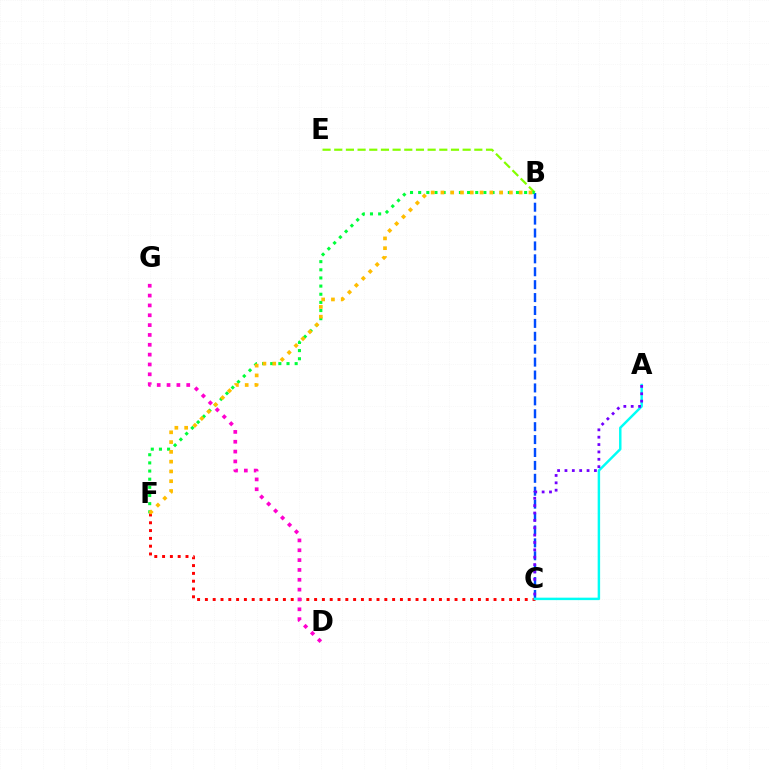{('B', 'E'): [{'color': '#84ff00', 'line_style': 'dashed', 'thickness': 1.59}], ('B', 'C'): [{'color': '#004bff', 'line_style': 'dashed', 'thickness': 1.75}], ('C', 'F'): [{'color': '#ff0000', 'line_style': 'dotted', 'thickness': 2.12}], ('B', 'F'): [{'color': '#00ff39', 'line_style': 'dotted', 'thickness': 2.21}, {'color': '#ffbd00', 'line_style': 'dotted', 'thickness': 2.66}], ('A', 'C'): [{'color': '#00fff6', 'line_style': 'solid', 'thickness': 1.77}, {'color': '#7200ff', 'line_style': 'dotted', 'thickness': 2.0}], ('D', 'G'): [{'color': '#ff00cf', 'line_style': 'dotted', 'thickness': 2.67}]}